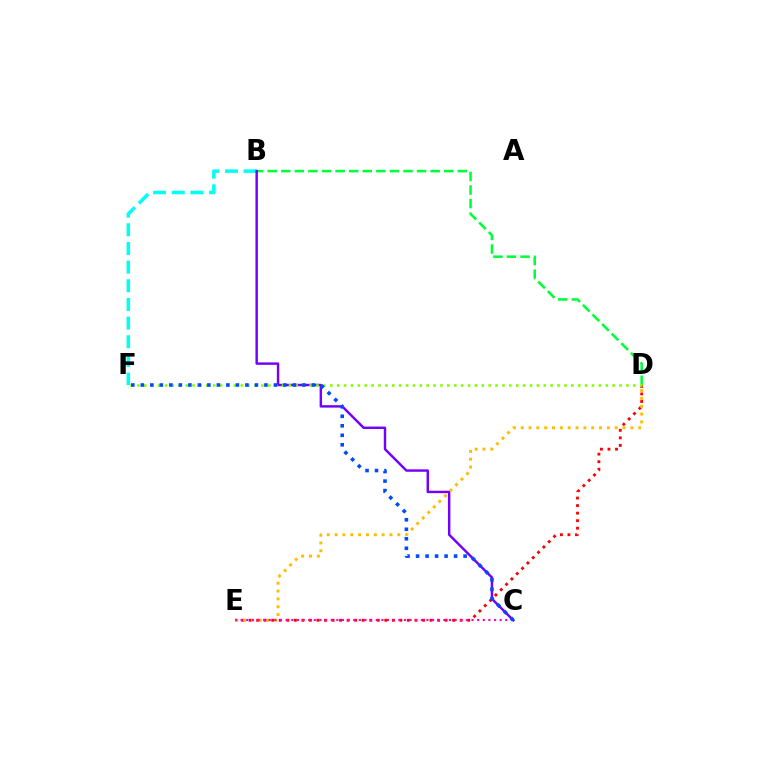{('D', 'E'): [{'color': '#ff0000', 'line_style': 'dotted', 'thickness': 2.05}, {'color': '#ffbd00', 'line_style': 'dotted', 'thickness': 2.13}], ('B', 'F'): [{'color': '#00fff6', 'line_style': 'dashed', 'thickness': 2.54}], ('B', 'D'): [{'color': '#00ff39', 'line_style': 'dashed', 'thickness': 1.84}], ('B', 'C'): [{'color': '#7200ff', 'line_style': 'solid', 'thickness': 1.75}], ('C', 'E'): [{'color': '#ff00cf', 'line_style': 'dotted', 'thickness': 1.53}], ('D', 'F'): [{'color': '#84ff00', 'line_style': 'dotted', 'thickness': 1.87}], ('C', 'F'): [{'color': '#004bff', 'line_style': 'dotted', 'thickness': 2.58}]}